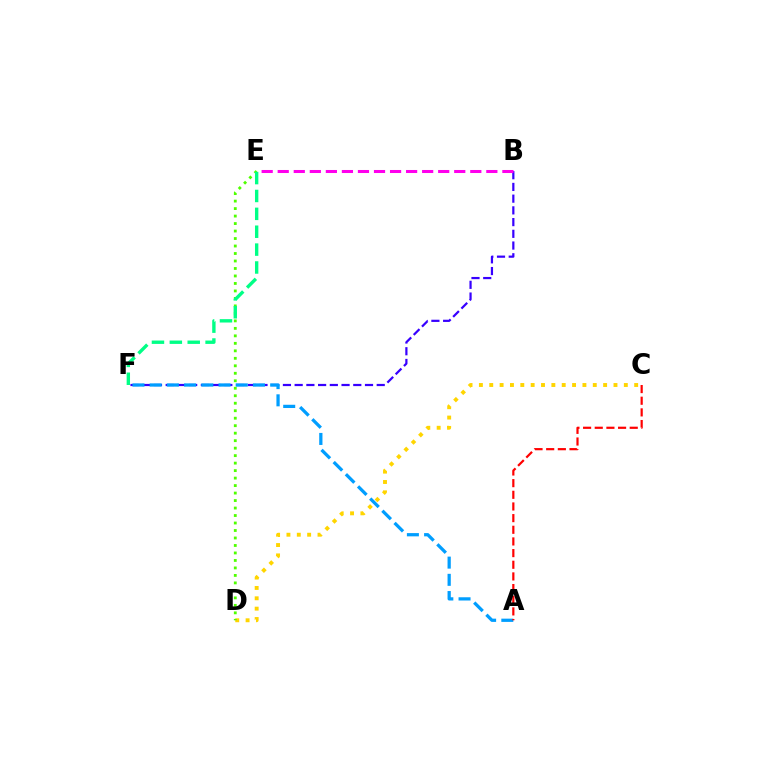{('B', 'F'): [{'color': '#3700ff', 'line_style': 'dashed', 'thickness': 1.59}], ('C', 'D'): [{'color': '#ffd500', 'line_style': 'dotted', 'thickness': 2.81}], ('D', 'E'): [{'color': '#4fff00', 'line_style': 'dotted', 'thickness': 2.03}], ('A', 'F'): [{'color': '#009eff', 'line_style': 'dashed', 'thickness': 2.34}], ('E', 'F'): [{'color': '#00ff86', 'line_style': 'dashed', 'thickness': 2.43}], ('B', 'E'): [{'color': '#ff00ed', 'line_style': 'dashed', 'thickness': 2.18}], ('A', 'C'): [{'color': '#ff0000', 'line_style': 'dashed', 'thickness': 1.58}]}